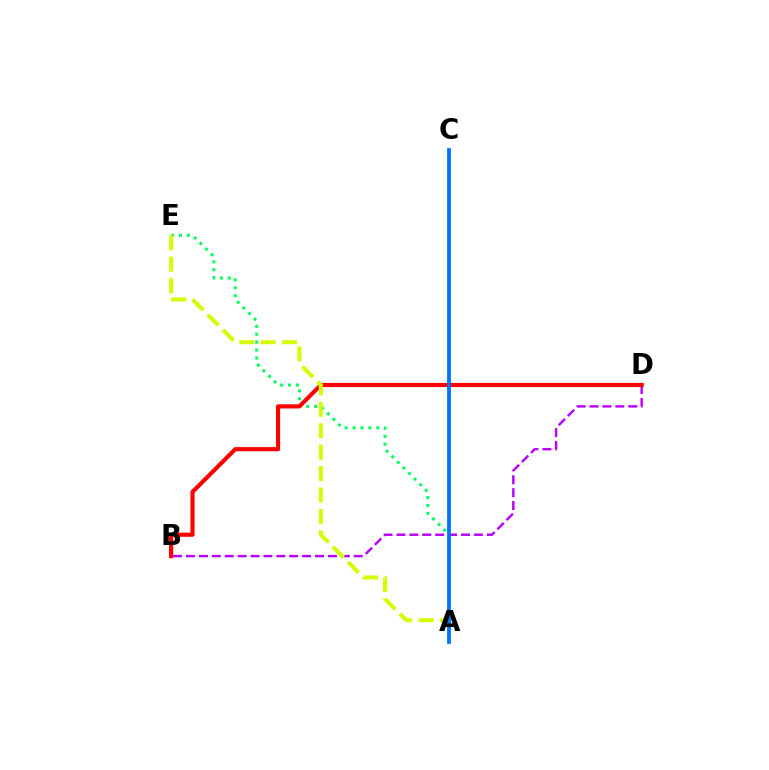{('A', 'E'): [{'color': '#00ff5c', 'line_style': 'dotted', 'thickness': 2.15}, {'color': '#d1ff00', 'line_style': 'dashed', 'thickness': 2.91}], ('B', 'D'): [{'color': '#b900ff', 'line_style': 'dashed', 'thickness': 1.75}, {'color': '#ff0000', 'line_style': 'solid', 'thickness': 2.98}], ('A', 'C'): [{'color': '#0074ff', 'line_style': 'solid', 'thickness': 2.74}]}